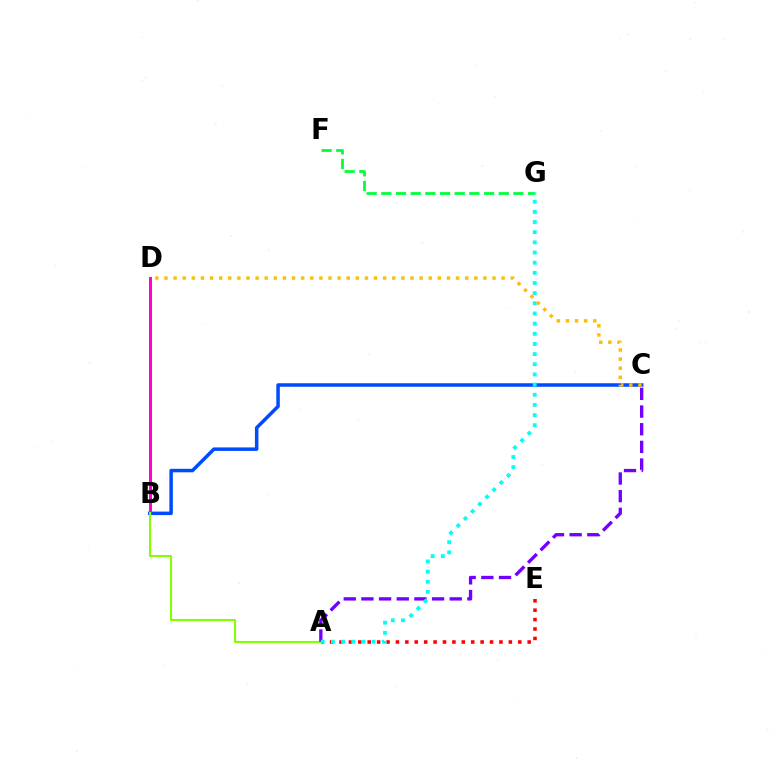{('A', 'E'): [{'color': '#ff0000', 'line_style': 'dotted', 'thickness': 2.56}], ('B', 'C'): [{'color': '#004bff', 'line_style': 'solid', 'thickness': 2.52}], ('B', 'D'): [{'color': '#ff00cf', 'line_style': 'solid', 'thickness': 2.13}], ('A', 'B'): [{'color': '#84ff00', 'line_style': 'solid', 'thickness': 1.51}], ('A', 'C'): [{'color': '#7200ff', 'line_style': 'dashed', 'thickness': 2.4}], ('F', 'G'): [{'color': '#00ff39', 'line_style': 'dashed', 'thickness': 1.99}], ('A', 'G'): [{'color': '#00fff6', 'line_style': 'dotted', 'thickness': 2.76}], ('C', 'D'): [{'color': '#ffbd00', 'line_style': 'dotted', 'thickness': 2.48}]}